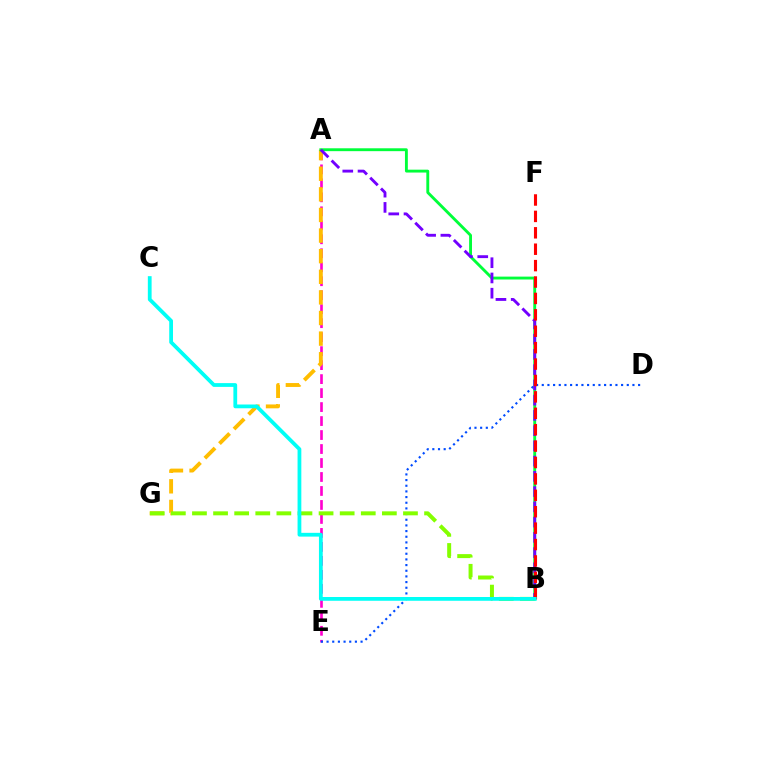{('A', 'E'): [{'color': '#ff00cf', 'line_style': 'dashed', 'thickness': 1.9}], ('A', 'G'): [{'color': '#ffbd00', 'line_style': 'dashed', 'thickness': 2.8}], ('A', 'B'): [{'color': '#00ff39', 'line_style': 'solid', 'thickness': 2.07}, {'color': '#7200ff', 'line_style': 'dashed', 'thickness': 2.07}], ('D', 'E'): [{'color': '#004bff', 'line_style': 'dotted', 'thickness': 1.54}], ('B', 'G'): [{'color': '#84ff00', 'line_style': 'dashed', 'thickness': 2.87}], ('B', 'F'): [{'color': '#ff0000', 'line_style': 'dashed', 'thickness': 2.23}], ('B', 'C'): [{'color': '#00fff6', 'line_style': 'solid', 'thickness': 2.72}]}